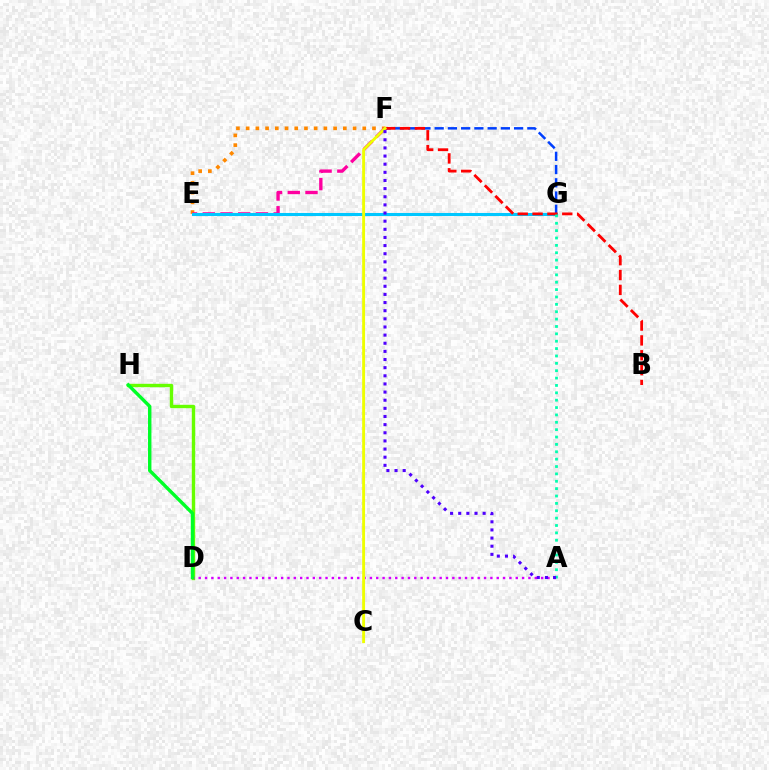{('E', 'F'): [{'color': '#ff8800', 'line_style': 'dotted', 'thickness': 2.64}, {'color': '#ff00a0', 'line_style': 'dashed', 'thickness': 2.41}], ('F', 'G'): [{'color': '#003fff', 'line_style': 'dashed', 'thickness': 1.8}], ('D', 'H'): [{'color': '#66ff00', 'line_style': 'solid', 'thickness': 2.44}, {'color': '#00ff27', 'line_style': 'solid', 'thickness': 2.46}], ('E', 'G'): [{'color': '#00c7ff', 'line_style': 'solid', 'thickness': 2.2}], ('A', 'D'): [{'color': '#d600ff', 'line_style': 'dotted', 'thickness': 1.72}], ('B', 'F'): [{'color': '#ff0000', 'line_style': 'dashed', 'thickness': 2.02}], ('C', 'F'): [{'color': '#eeff00', 'line_style': 'solid', 'thickness': 2.08}], ('A', 'G'): [{'color': '#00ffaf', 'line_style': 'dotted', 'thickness': 2.0}], ('A', 'F'): [{'color': '#4f00ff', 'line_style': 'dotted', 'thickness': 2.21}]}